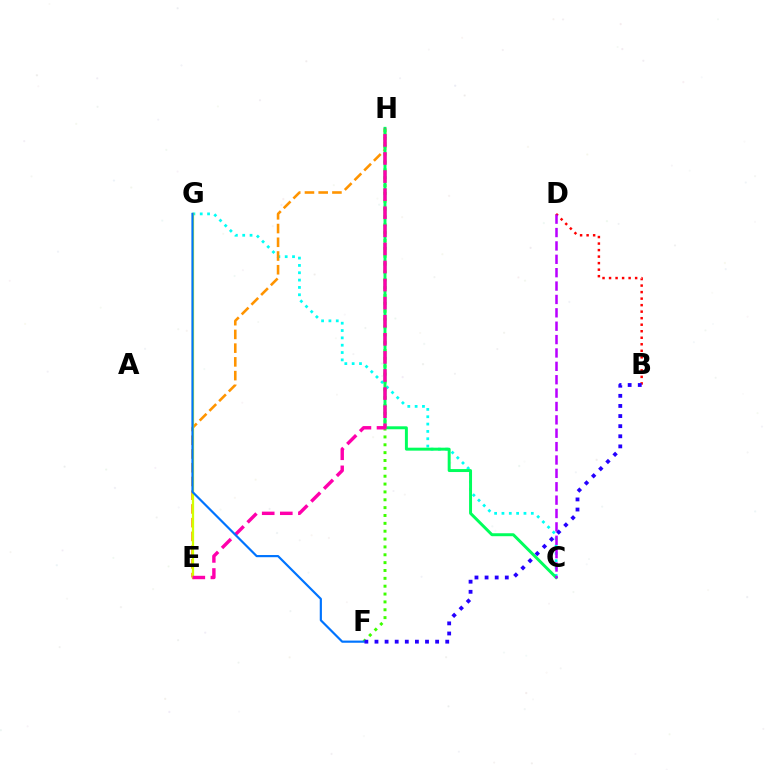{('F', 'H'): [{'color': '#3dff00', 'line_style': 'dotted', 'thickness': 2.13}], ('C', 'G'): [{'color': '#00fff6', 'line_style': 'dotted', 'thickness': 1.99}], ('E', 'H'): [{'color': '#ff9400', 'line_style': 'dashed', 'thickness': 1.87}, {'color': '#ff00ac', 'line_style': 'dashed', 'thickness': 2.46}], ('B', 'D'): [{'color': '#ff0000', 'line_style': 'dotted', 'thickness': 1.77}], ('C', 'H'): [{'color': '#00ff5c', 'line_style': 'solid', 'thickness': 2.13}], ('E', 'G'): [{'color': '#d1ff00', 'line_style': 'solid', 'thickness': 1.62}], ('C', 'D'): [{'color': '#b900ff', 'line_style': 'dashed', 'thickness': 1.82}], ('F', 'G'): [{'color': '#0074ff', 'line_style': 'solid', 'thickness': 1.57}], ('B', 'F'): [{'color': '#2500ff', 'line_style': 'dotted', 'thickness': 2.75}]}